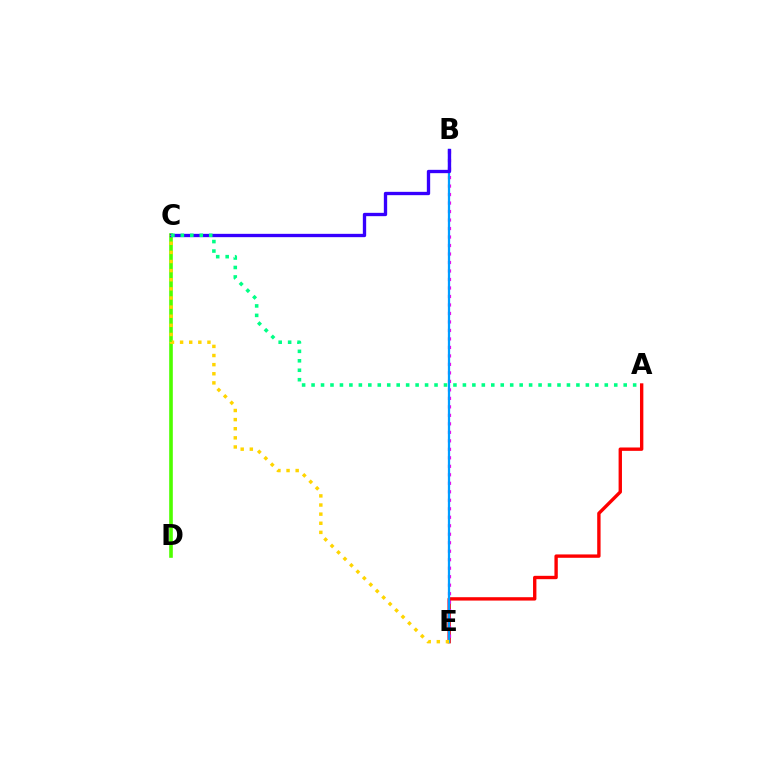{('C', 'D'): [{'color': '#4fff00', 'line_style': 'solid', 'thickness': 2.61}], ('A', 'E'): [{'color': '#ff0000', 'line_style': 'solid', 'thickness': 2.42}], ('B', 'E'): [{'color': '#ff00ed', 'line_style': 'dotted', 'thickness': 2.31}, {'color': '#009eff', 'line_style': 'solid', 'thickness': 1.63}], ('B', 'C'): [{'color': '#3700ff', 'line_style': 'solid', 'thickness': 2.4}], ('C', 'E'): [{'color': '#ffd500', 'line_style': 'dotted', 'thickness': 2.48}], ('A', 'C'): [{'color': '#00ff86', 'line_style': 'dotted', 'thickness': 2.57}]}